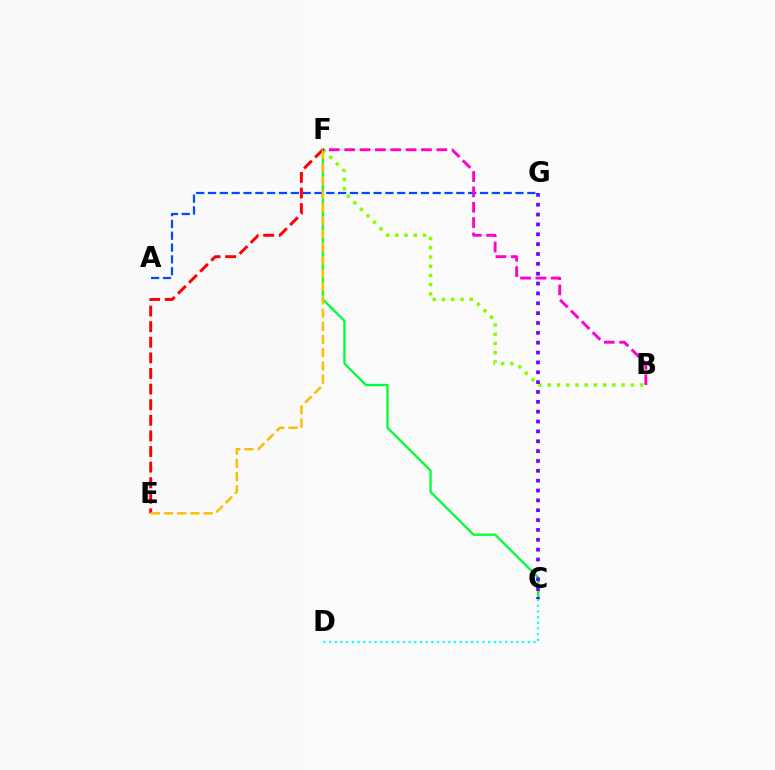{('A', 'G'): [{'color': '#004bff', 'line_style': 'dashed', 'thickness': 1.61}], ('C', 'F'): [{'color': '#00ff39', 'line_style': 'solid', 'thickness': 1.67}], ('E', 'F'): [{'color': '#ff0000', 'line_style': 'dashed', 'thickness': 2.12}, {'color': '#ffbd00', 'line_style': 'dashed', 'thickness': 1.79}], ('B', 'F'): [{'color': '#84ff00', 'line_style': 'dotted', 'thickness': 2.51}, {'color': '#ff00cf', 'line_style': 'dashed', 'thickness': 2.08}], ('C', 'G'): [{'color': '#7200ff', 'line_style': 'dotted', 'thickness': 2.68}], ('C', 'D'): [{'color': '#00fff6', 'line_style': 'dotted', 'thickness': 1.54}]}